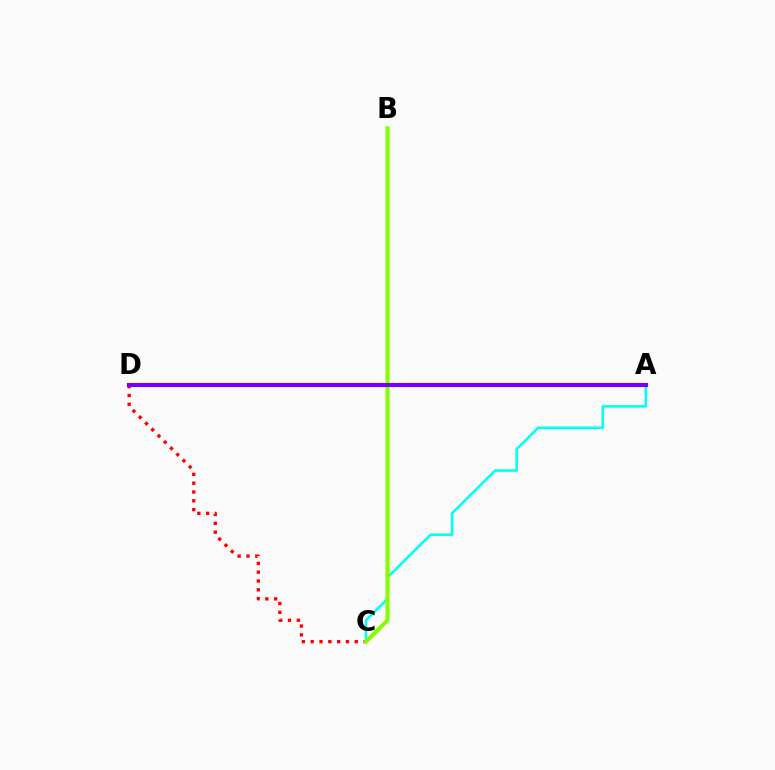{('C', 'D'): [{'color': '#ff0000', 'line_style': 'dotted', 'thickness': 2.39}], ('A', 'C'): [{'color': '#00fff6', 'line_style': 'solid', 'thickness': 1.86}], ('B', 'C'): [{'color': '#84ff00', 'line_style': 'solid', 'thickness': 2.94}], ('A', 'D'): [{'color': '#7200ff', 'line_style': 'solid', 'thickness': 2.95}]}